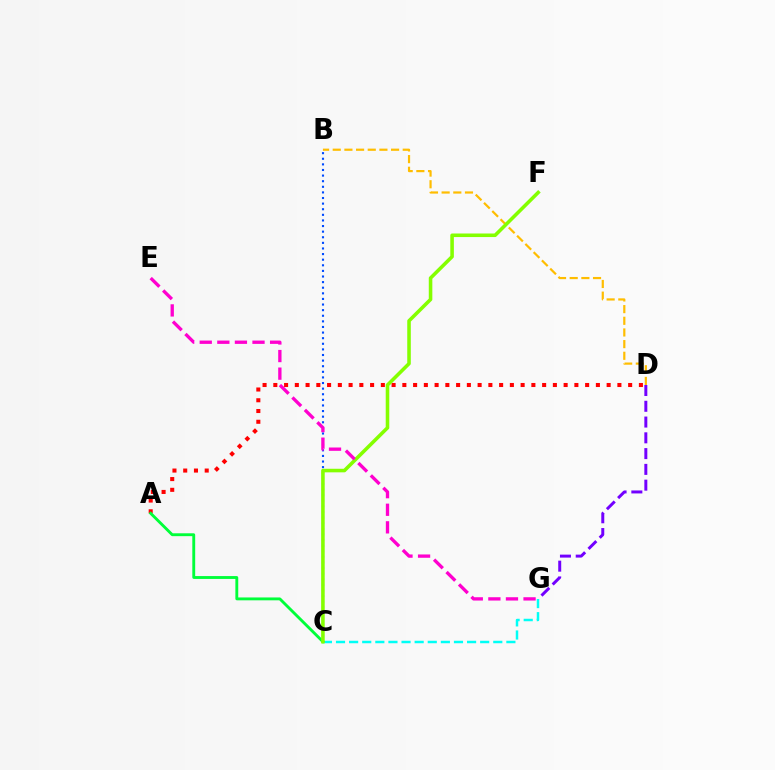{('C', 'G'): [{'color': '#00fff6', 'line_style': 'dashed', 'thickness': 1.78}], ('B', 'C'): [{'color': '#004bff', 'line_style': 'dotted', 'thickness': 1.52}], ('A', 'D'): [{'color': '#ff0000', 'line_style': 'dotted', 'thickness': 2.92}], ('D', 'G'): [{'color': '#7200ff', 'line_style': 'dashed', 'thickness': 2.14}], ('B', 'D'): [{'color': '#ffbd00', 'line_style': 'dashed', 'thickness': 1.58}], ('A', 'C'): [{'color': '#00ff39', 'line_style': 'solid', 'thickness': 2.07}], ('C', 'F'): [{'color': '#84ff00', 'line_style': 'solid', 'thickness': 2.57}], ('E', 'G'): [{'color': '#ff00cf', 'line_style': 'dashed', 'thickness': 2.39}]}